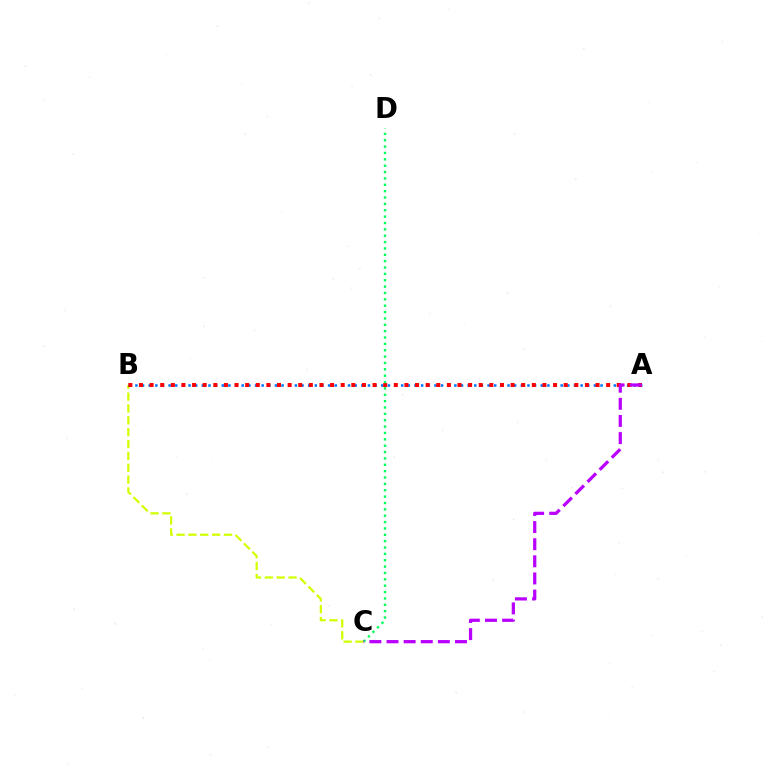{('B', 'C'): [{'color': '#d1ff00', 'line_style': 'dashed', 'thickness': 1.61}], ('A', 'B'): [{'color': '#0074ff', 'line_style': 'dotted', 'thickness': 1.81}, {'color': '#ff0000', 'line_style': 'dotted', 'thickness': 2.88}], ('C', 'D'): [{'color': '#00ff5c', 'line_style': 'dotted', 'thickness': 1.73}], ('A', 'C'): [{'color': '#b900ff', 'line_style': 'dashed', 'thickness': 2.33}]}